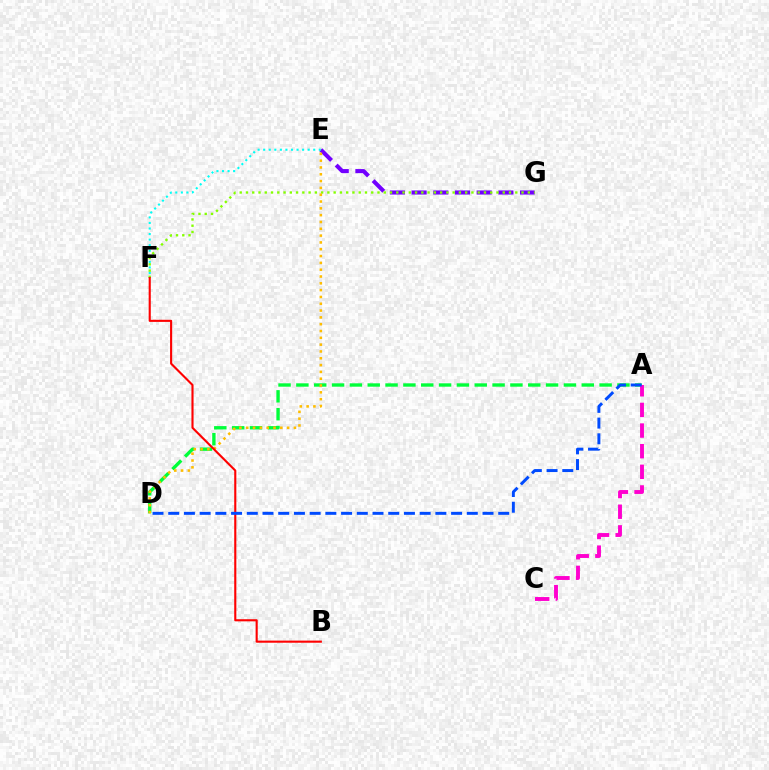{('A', 'D'): [{'color': '#00ff39', 'line_style': 'dashed', 'thickness': 2.42}, {'color': '#004bff', 'line_style': 'dashed', 'thickness': 2.13}], ('A', 'C'): [{'color': '#ff00cf', 'line_style': 'dashed', 'thickness': 2.8}], ('E', 'G'): [{'color': '#7200ff', 'line_style': 'dashed', 'thickness': 2.95}], ('E', 'F'): [{'color': '#00fff6', 'line_style': 'dotted', 'thickness': 1.51}], ('F', 'G'): [{'color': '#84ff00', 'line_style': 'dotted', 'thickness': 1.7}], ('D', 'E'): [{'color': '#ffbd00', 'line_style': 'dotted', 'thickness': 1.85}], ('B', 'F'): [{'color': '#ff0000', 'line_style': 'solid', 'thickness': 1.52}]}